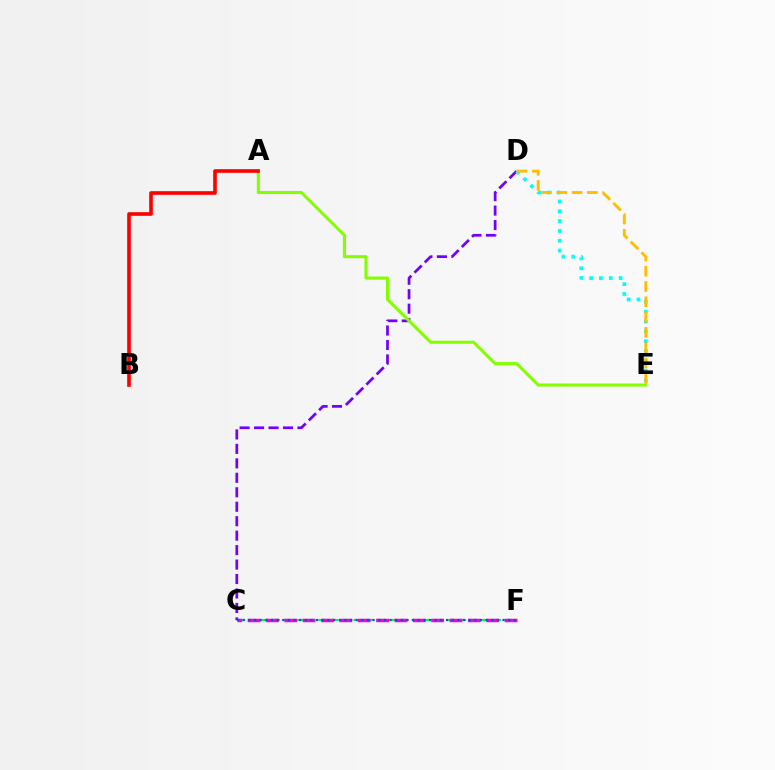{('C', 'D'): [{'color': '#7200ff', 'line_style': 'dashed', 'thickness': 1.96}], ('C', 'F'): [{'color': '#00ff39', 'line_style': 'dashed', 'thickness': 1.58}, {'color': '#ff00cf', 'line_style': 'dashed', 'thickness': 2.49}, {'color': '#004bff', 'line_style': 'dotted', 'thickness': 1.53}], ('D', 'E'): [{'color': '#00fff6', 'line_style': 'dotted', 'thickness': 2.67}, {'color': '#ffbd00', 'line_style': 'dashed', 'thickness': 2.08}], ('A', 'E'): [{'color': '#84ff00', 'line_style': 'solid', 'thickness': 2.21}], ('A', 'B'): [{'color': '#ff0000', 'line_style': 'solid', 'thickness': 2.62}]}